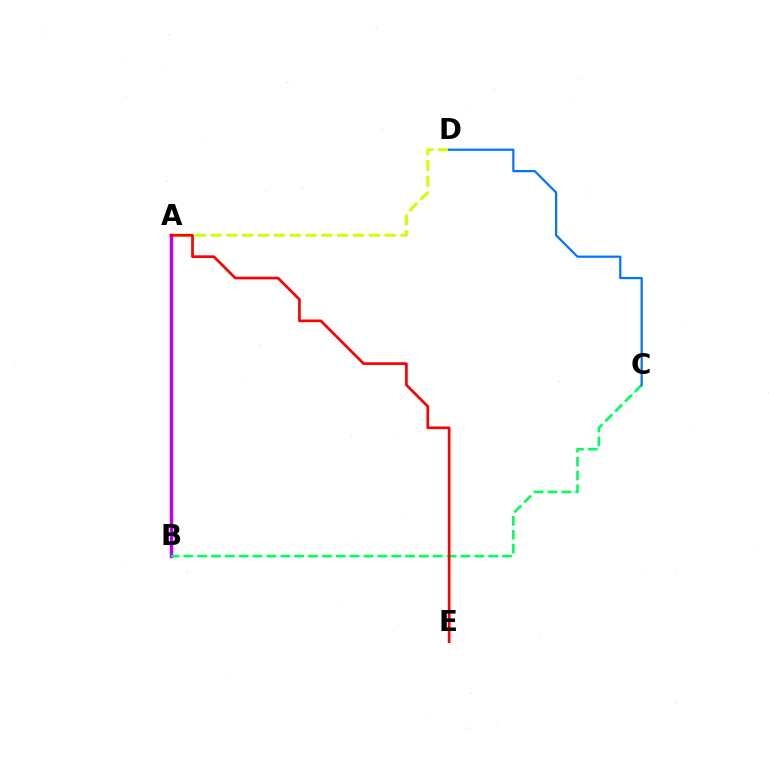{('A', 'D'): [{'color': '#d1ff00', 'line_style': 'dashed', 'thickness': 2.15}], ('A', 'B'): [{'color': '#b900ff', 'line_style': 'solid', 'thickness': 2.49}], ('B', 'C'): [{'color': '#00ff5c', 'line_style': 'dashed', 'thickness': 1.88}], ('A', 'E'): [{'color': '#ff0000', 'line_style': 'solid', 'thickness': 1.93}], ('C', 'D'): [{'color': '#0074ff', 'line_style': 'solid', 'thickness': 1.6}]}